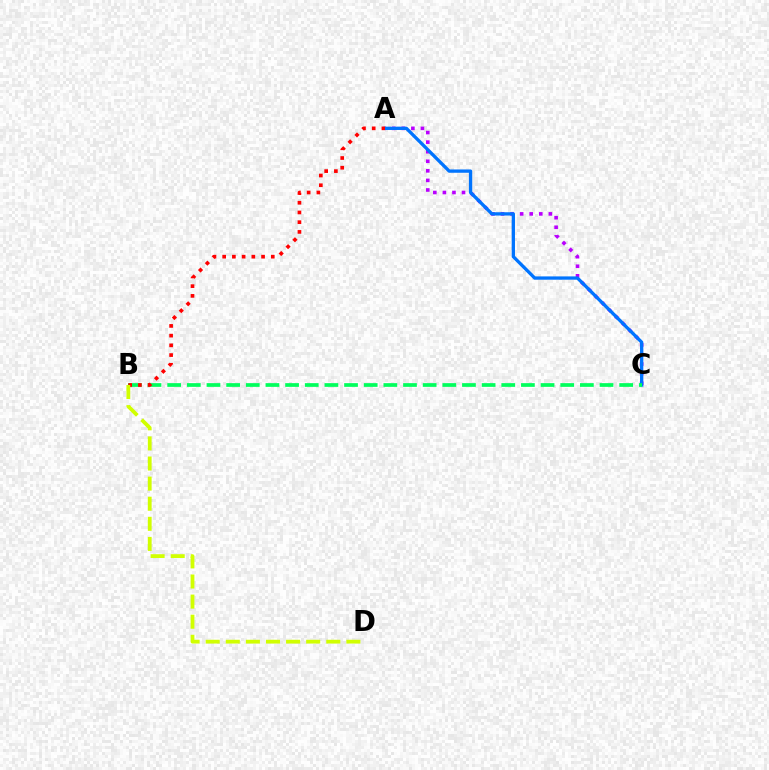{('A', 'C'): [{'color': '#b900ff', 'line_style': 'dotted', 'thickness': 2.6}, {'color': '#0074ff', 'line_style': 'solid', 'thickness': 2.38}], ('B', 'C'): [{'color': '#00ff5c', 'line_style': 'dashed', 'thickness': 2.67}], ('A', 'B'): [{'color': '#ff0000', 'line_style': 'dotted', 'thickness': 2.64}], ('B', 'D'): [{'color': '#d1ff00', 'line_style': 'dashed', 'thickness': 2.73}]}